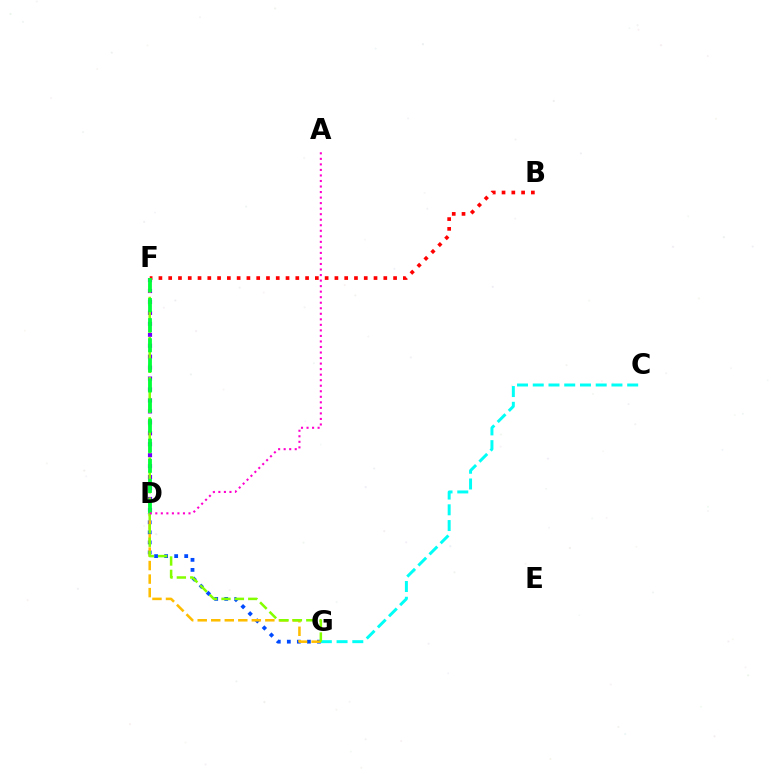{('D', 'G'): [{'color': '#004bff', 'line_style': 'dotted', 'thickness': 2.73}, {'color': '#ffbd00', 'line_style': 'dashed', 'thickness': 1.84}], ('D', 'F'): [{'color': '#7200ff', 'line_style': 'dotted', 'thickness': 2.97}, {'color': '#00ff39', 'line_style': 'dashed', 'thickness': 2.73}], ('C', 'G'): [{'color': '#00fff6', 'line_style': 'dashed', 'thickness': 2.14}], ('B', 'F'): [{'color': '#ff0000', 'line_style': 'dotted', 'thickness': 2.66}], ('F', 'G'): [{'color': '#84ff00', 'line_style': 'dashed', 'thickness': 1.82}], ('A', 'D'): [{'color': '#ff00cf', 'line_style': 'dotted', 'thickness': 1.5}]}